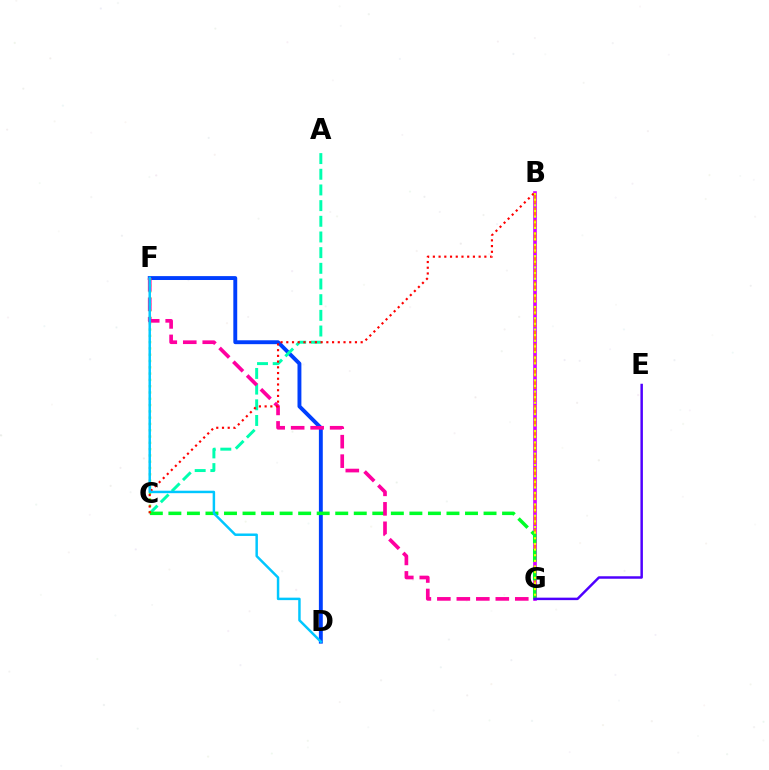{('D', 'F'): [{'color': '#003fff', 'line_style': 'solid', 'thickness': 2.8}, {'color': '#00c7ff', 'line_style': 'solid', 'thickness': 1.78}], ('A', 'C'): [{'color': '#00ffaf', 'line_style': 'dashed', 'thickness': 2.13}], ('B', 'G'): [{'color': '#d600ff', 'line_style': 'solid', 'thickness': 2.61}, {'color': '#ff8800', 'line_style': 'dashed', 'thickness': 1.68}, {'color': '#eeff00', 'line_style': 'dotted', 'thickness': 1.53}], ('C', 'G'): [{'color': '#00ff27', 'line_style': 'dashed', 'thickness': 2.52}], ('F', 'G'): [{'color': '#ff00a0', 'line_style': 'dashed', 'thickness': 2.65}], ('C', 'F'): [{'color': '#66ff00', 'line_style': 'dotted', 'thickness': 1.71}], ('B', 'C'): [{'color': '#ff0000', 'line_style': 'dotted', 'thickness': 1.55}], ('E', 'G'): [{'color': '#4f00ff', 'line_style': 'solid', 'thickness': 1.78}]}